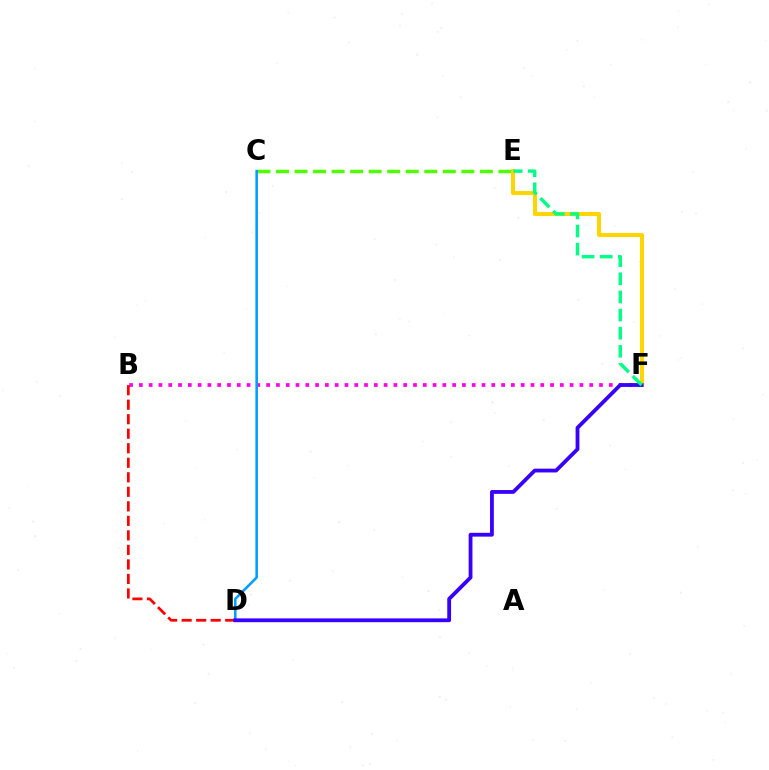{('B', 'F'): [{'color': '#ff00ed', 'line_style': 'dotted', 'thickness': 2.66}], ('C', 'E'): [{'color': '#4fff00', 'line_style': 'dashed', 'thickness': 2.52}], ('C', 'D'): [{'color': '#009eff', 'line_style': 'solid', 'thickness': 1.85}], ('E', 'F'): [{'color': '#ffd500', 'line_style': 'solid', 'thickness': 2.94}, {'color': '#00ff86', 'line_style': 'dashed', 'thickness': 2.46}], ('B', 'D'): [{'color': '#ff0000', 'line_style': 'dashed', 'thickness': 1.97}], ('D', 'F'): [{'color': '#3700ff', 'line_style': 'solid', 'thickness': 2.74}]}